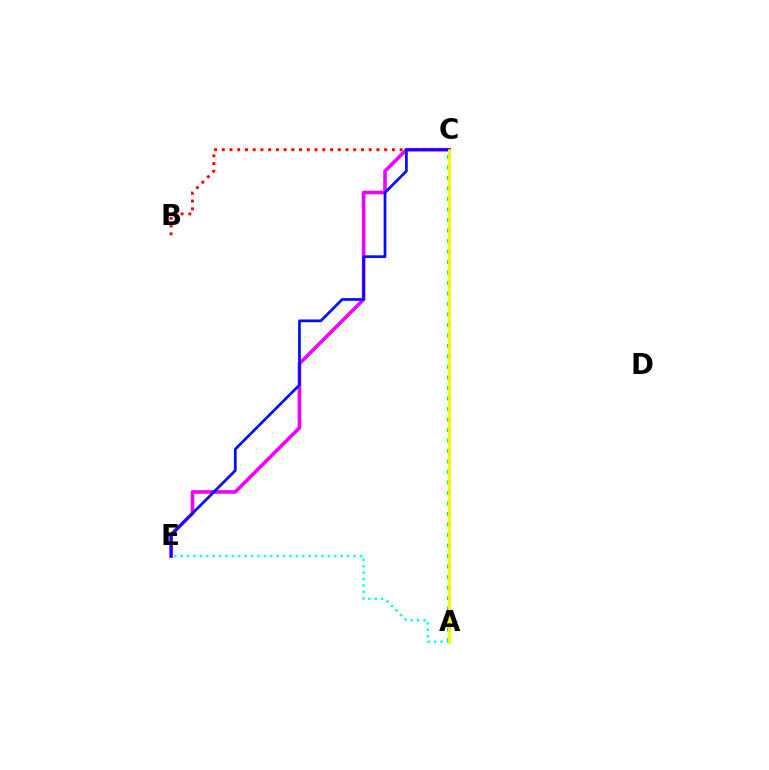{('B', 'C'): [{'color': '#ff0000', 'line_style': 'dotted', 'thickness': 2.1}], ('C', 'E'): [{'color': '#ee00ff', 'line_style': 'solid', 'thickness': 2.59}, {'color': '#0010ff', 'line_style': 'solid', 'thickness': 1.97}], ('A', 'C'): [{'color': '#08ff00', 'line_style': 'dotted', 'thickness': 2.85}, {'color': '#fcf500', 'line_style': 'solid', 'thickness': 1.98}], ('A', 'E'): [{'color': '#00fff6', 'line_style': 'dotted', 'thickness': 1.74}]}